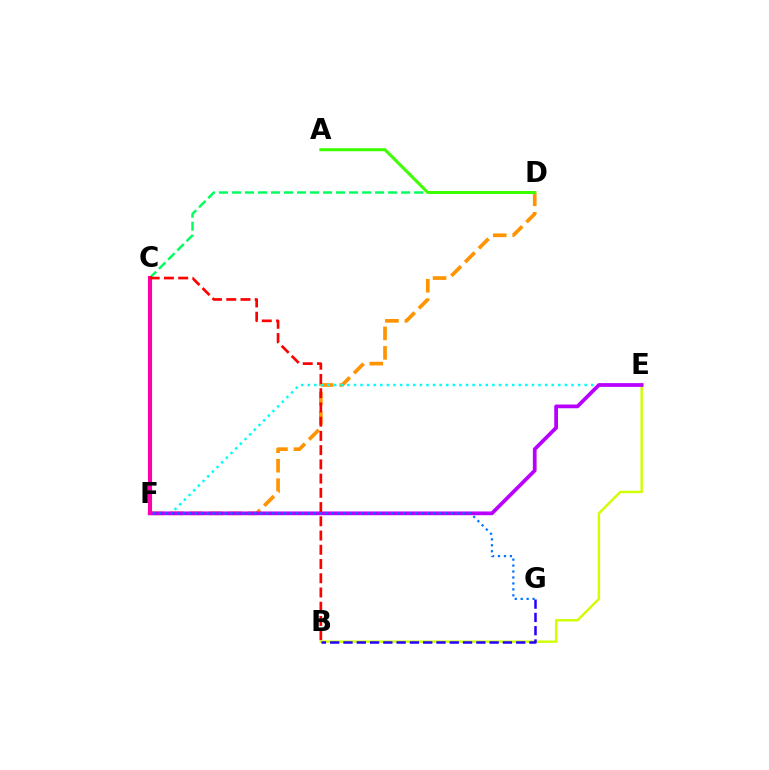{('B', 'E'): [{'color': '#d1ff00', 'line_style': 'solid', 'thickness': 1.74}], ('B', 'G'): [{'color': '#2500ff', 'line_style': 'dashed', 'thickness': 1.8}], ('D', 'F'): [{'color': '#ff9400', 'line_style': 'dashed', 'thickness': 2.65}], ('C', 'D'): [{'color': '#00ff5c', 'line_style': 'dashed', 'thickness': 1.77}], ('E', 'F'): [{'color': '#00fff6', 'line_style': 'dotted', 'thickness': 1.79}, {'color': '#b900ff', 'line_style': 'solid', 'thickness': 2.7}], ('C', 'F'): [{'color': '#ff00ac', 'line_style': 'solid', 'thickness': 2.93}], ('B', 'C'): [{'color': '#ff0000', 'line_style': 'dashed', 'thickness': 1.93}], ('F', 'G'): [{'color': '#0074ff', 'line_style': 'dotted', 'thickness': 1.62}], ('A', 'D'): [{'color': '#3dff00', 'line_style': 'solid', 'thickness': 2.18}]}